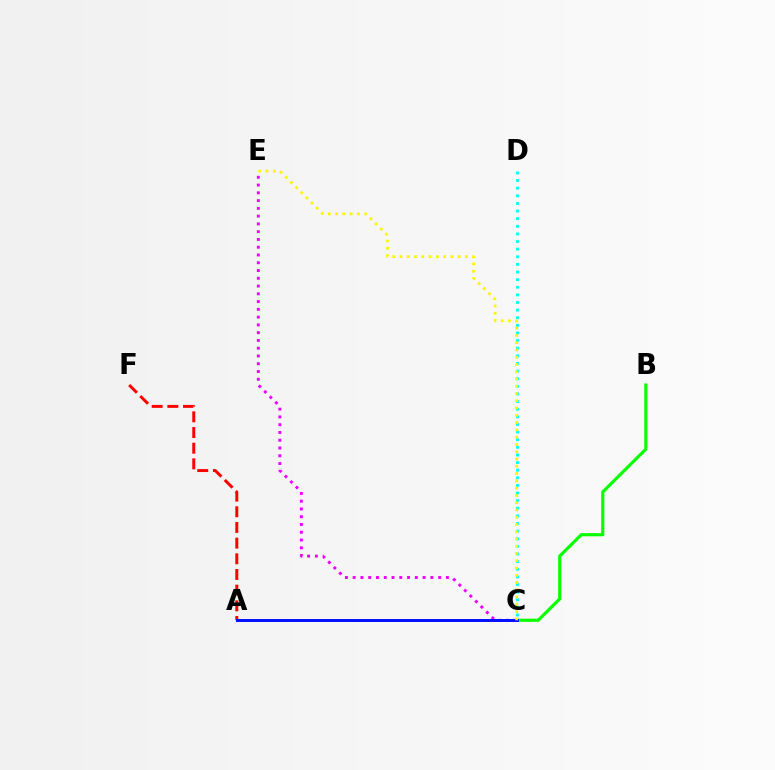{('A', 'F'): [{'color': '#ff0000', 'line_style': 'dashed', 'thickness': 2.13}], ('C', 'D'): [{'color': '#00fff6', 'line_style': 'dotted', 'thickness': 2.07}], ('C', 'E'): [{'color': '#ee00ff', 'line_style': 'dotted', 'thickness': 2.11}, {'color': '#fcf500', 'line_style': 'dotted', 'thickness': 1.98}], ('B', 'C'): [{'color': '#08ff00', 'line_style': 'solid', 'thickness': 2.27}], ('A', 'C'): [{'color': '#0010ff', 'line_style': 'solid', 'thickness': 2.13}]}